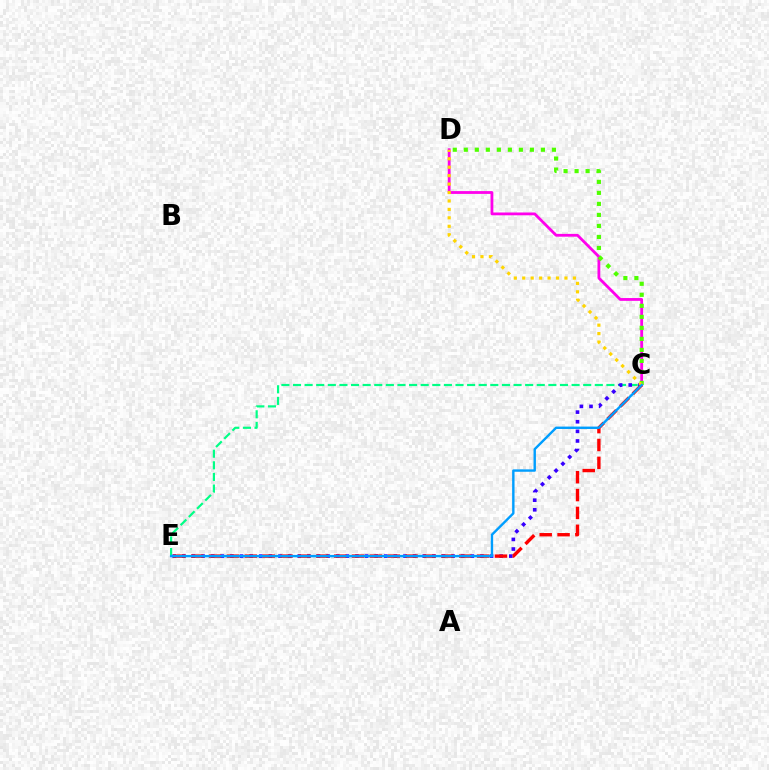{('C', 'D'): [{'color': '#ff00ed', 'line_style': 'solid', 'thickness': 2.02}, {'color': '#4fff00', 'line_style': 'dotted', 'thickness': 2.99}, {'color': '#ffd500', 'line_style': 'dotted', 'thickness': 2.29}], ('C', 'E'): [{'color': '#00ff86', 'line_style': 'dashed', 'thickness': 1.58}, {'color': '#3700ff', 'line_style': 'dotted', 'thickness': 2.61}, {'color': '#ff0000', 'line_style': 'dashed', 'thickness': 2.43}, {'color': '#009eff', 'line_style': 'solid', 'thickness': 1.73}]}